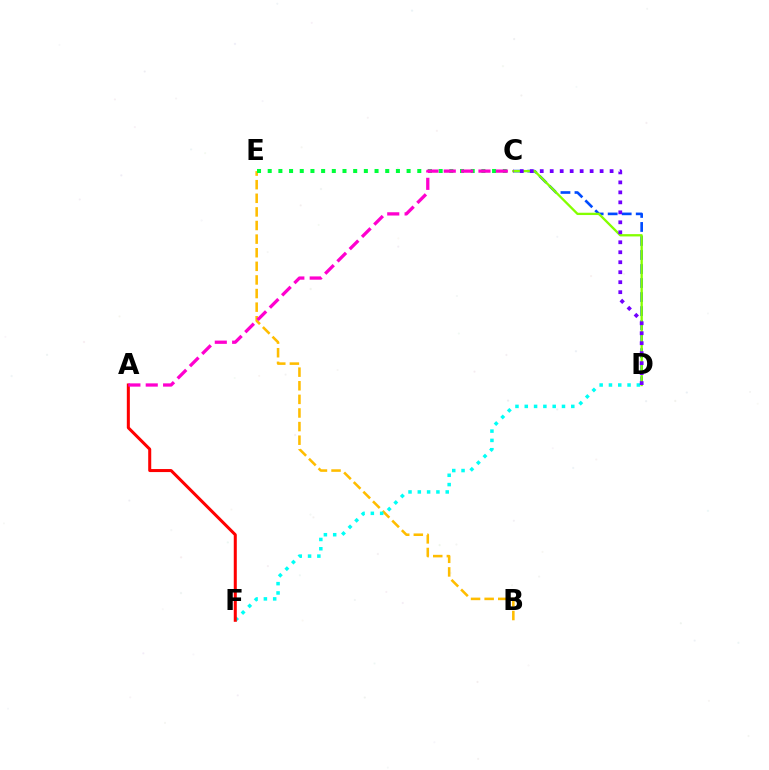{('B', 'E'): [{'color': '#ffbd00', 'line_style': 'dashed', 'thickness': 1.85}], ('C', 'D'): [{'color': '#004bff', 'line_style': 'dashed', 'thickness': 1.9}, {'color': '#84ff00', 'line_style': 'solid', 'thickness': 1.67}, {'color': '#7200ff', 'line_style': 'dotted', 'thickness': 2.71}], ('D', 'F'): [{'color': '#00fff6', 'line_style': 'dotted', 'thickness': 2.53}], ('A', 'F'): [{'color': '#ff0000', 'line_style': 'solid', 'thickness': 2.18}], ('C', 'E'): [{'color': '#00ff39', 'line_style': 'dotted', 'thickness': 2.9}], ('A', 'C'): [{'color': '#ff00cf', 'line_style': 'dashed', 'thickness': 2.36}]}